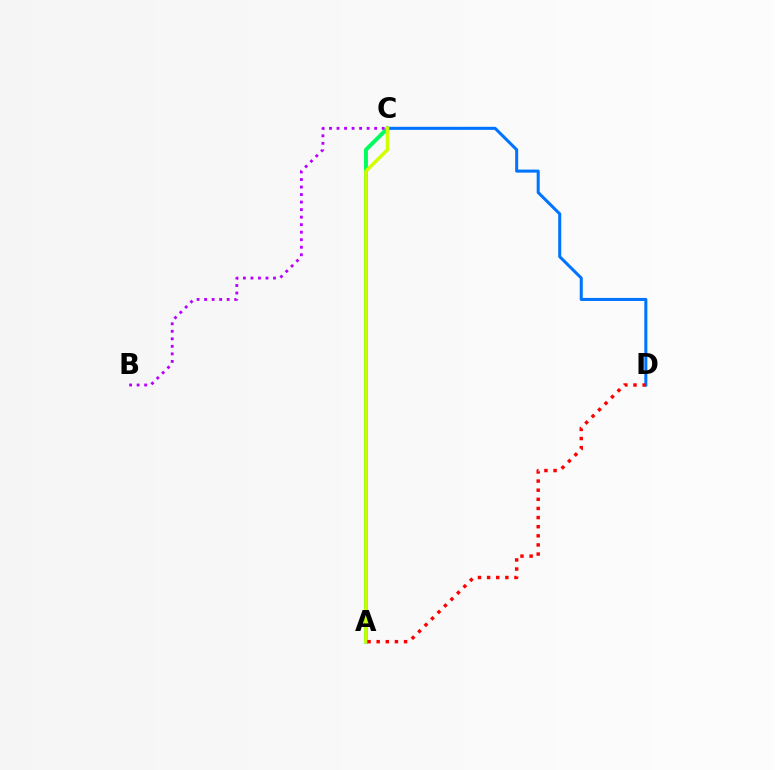{('A', 'C'): [{'color': '#00ff5c', 'line_style': 'solid', 'thickness': 2.83}, {'color': '#d1ff00', 'line_style': 'solid', 'thickness': 2.52}], ('C', 'D'): [{'color': '#0074ff', 'line_style': 'solid', 'thickness': 2.19}], ('B', 'C'): [{'color': '#b900ff', 'line_style': 'dotted', 'thickness': 2.04}], ('A', 'D'): [{'color': '#ff0000', 'line_style': 'dotted', 'thickness': 2.48}]}